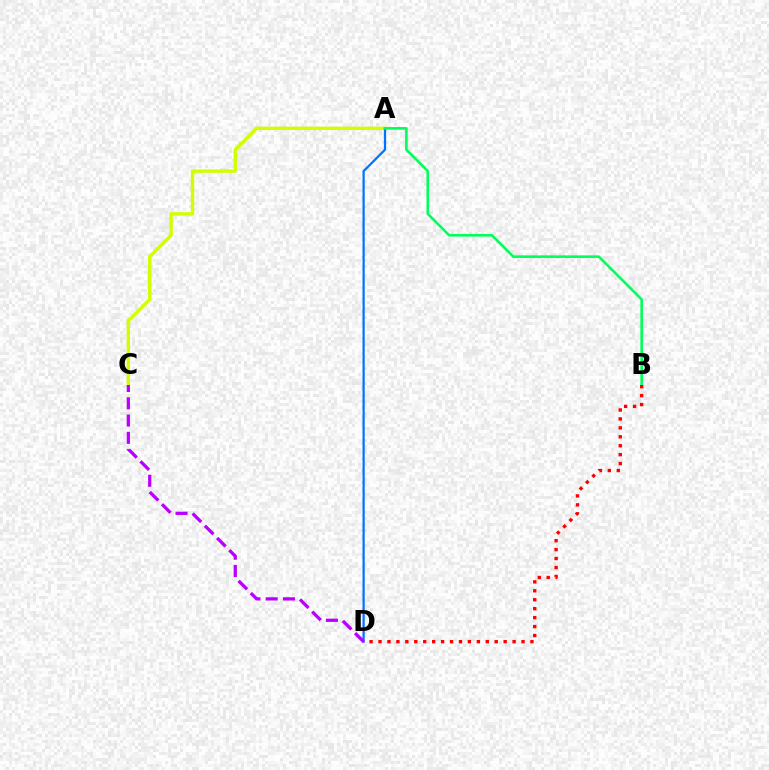{('A', 'C'): [{'color': '#d1ff00', 'line_style': 'solid', 'thickness': 2.45}], ('A', 'D'): [{'color': '#0074ff', 'line_style': 'solid', 'thickness': 1.61}], ('A', 'B'): [{'color': '#00ff5c', 'line_style': 'solid', 'thickness': 1.88}], ('B', 'D'): [{'color': '#ff0000', 'line_style': 'dotted', 'thickness': 2.43}], ('C', 'D'): [{'color': '#b900ff', 'line_style': 'dashed', 'thickness': 2.35}]}